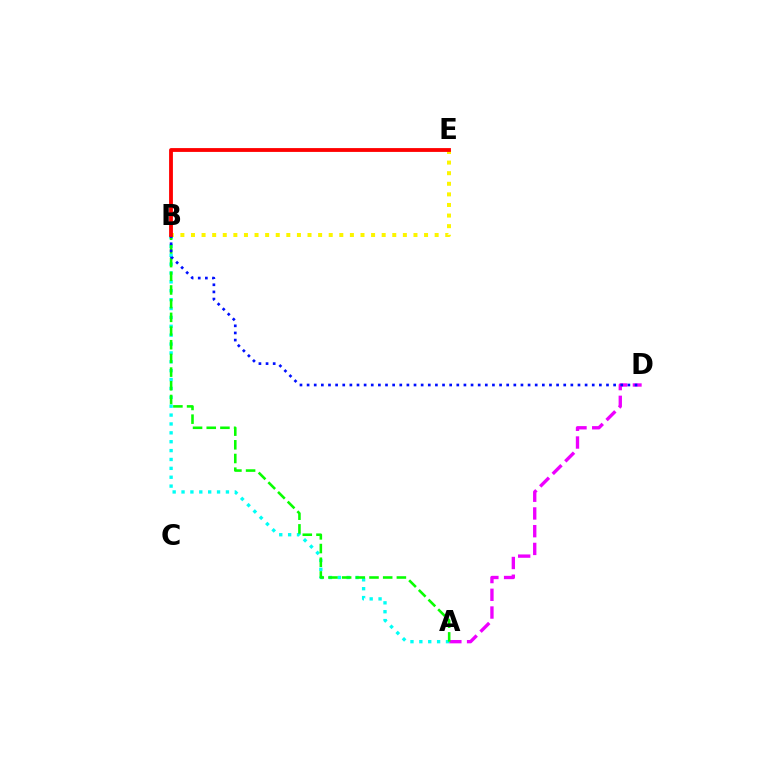{('A', 'D'): [{'color': '#ee00ff', 'line_style': 'dashed', 'thickness': 2.41}], ('A', 'B'): [{'color': '#00fff6', 'line_style': 'dotted', 'thickness': 2.41}, {'color': '#08ff00', 'line_style': 'dashed', 'thickness': 1.86}], ('B', 'E'): [{'color': '#fcf500', 'line_style': 'dotted', 'thickness': 2.88}, {'color': '#ff0000', 'line_style': 'solid', 'thickness': 2.75}], ('B', 'D'): [{'color': '#0010ff', 'line_style': 'dotted', 'thickness': 1.94}]}